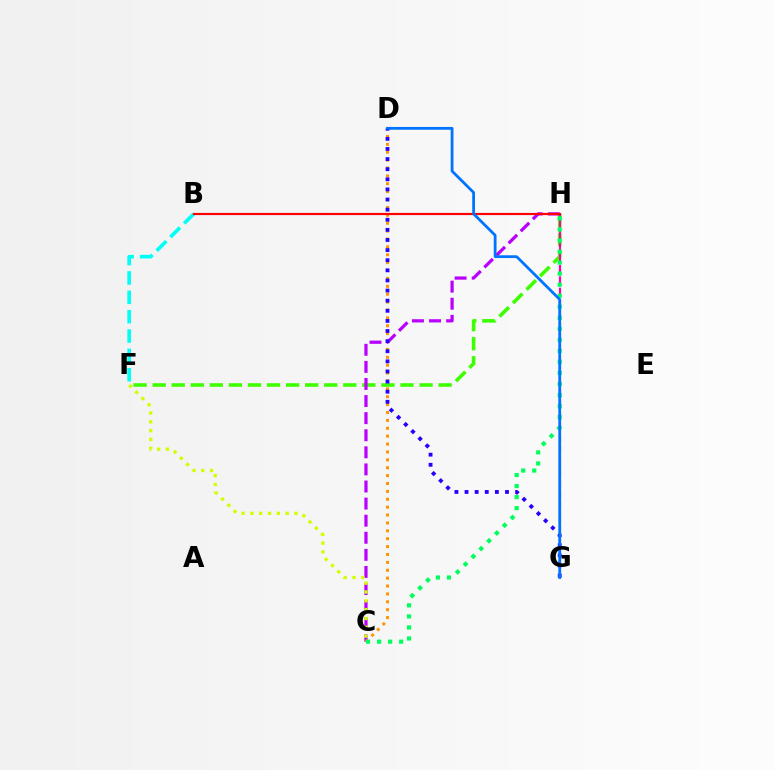{('F', 'H'): [{'color': '#3dff00', 'line_style': 'dashed', 'thickness': 2.59}], ('B', 'F'): [{'color': '#00fff6', 'line_style': 'dashed', 'thickness': 2.63}], ('G', 'H'): [{'color': '#ff00ac', 'line_style': 'dashed', 'thickness': 1.53}], ('C', 'H'): [{'color': '#b900ff', 'line_style': 'dashed', 'thickness': 2.32}, {'color': '#00ff5c', 'line_style': 'dotted', 'thickness': 3.0}], ('C', 'D'): [{'color': '#ff9400', 'line_style': 'dotted', 'thickness': 2.14}], ('D', 'G'): [{'color': '#2500ff', 'line_style': 'dotted', 'thickness': 2.75}, {'color': '#0074ff', 'line_style': 'solid', 'thickness': 2.0}], ('B', 'H'): [{'color': '#ff0000', 'line_style': 'solid', 'thickness': 1.57}], ('C', 'F'): [{'color': '#d1ff00', 'line_style': 'dotted', 'thickness': 2.4}]}